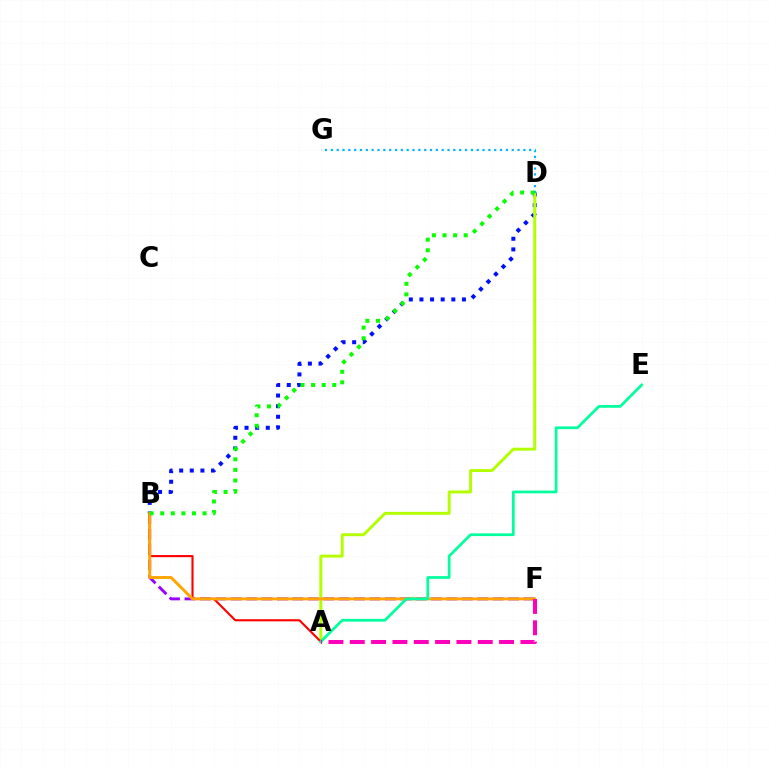{('B', 'F'): [{'color': '#9b00ff', 'line_style': 'dashed', 'thickness': 2.09}, {'color': '#ffa500', 'line_style': 'solid', 'thickness': 2.09}], ('B', 'D'): [{'color': '#0010ff', 'line_style': 'dotted', 'thickness': 2.89}, {'color': '#08ff00', 'line_style': 'dotted', 'thickness': 2.88}], ('A', 'D'): [{'color': '#b3ff00', 'line_style': 'solid', 'thickness': 2.13}], ('A', 'B'): [{'color': '#ff0000', 'line_style': 'solid', 'thickness': 1.53}], ('D', 'G'): [{'color': '#00b5ff', 'line_style': 'dotted', 'thickness': 1.59}], ('A', 'E'): [{'color': '#00ff9d', 'line_style': 'solid', 'thickness': 1.96}], ('A', 'F'): [{'color': '#ff00bd', 'line_style': 'dashed', 'thickness': 2.9}]}